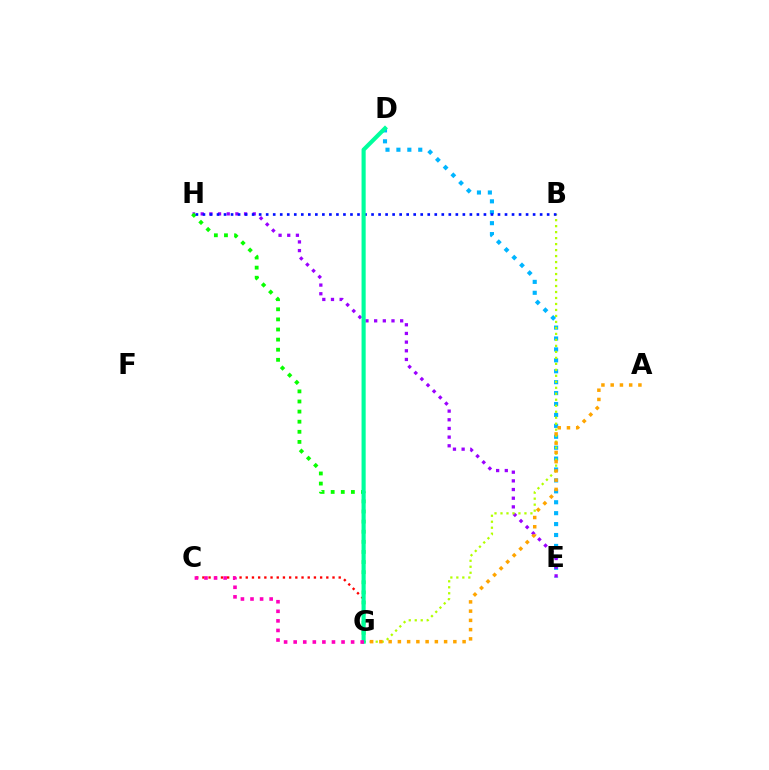{('C', 'G'): [{'color': '#ff0000', 'line_style': 'dotted', 'thickness': 1.68}, {'color': '#ff00bd', 'line_style': 'dotted', 'thickness': 2.6}], ('D', 'E'): [{'color': '#00b5ff', 'line_style': 'dotted', 'thickness': 2.97}], ('E', 'H'): [{'color': '#9b00ff', 'line_style': 'dotted', 'thickness': 2.36}], ('B', 'G'): [{'color': '#b3ff00', 'line_style': 'dotted', 'thickness': 1.63}], ('G', 'H'): [{'color': '#08ff00', 'line_style': 'dotted', 'thickness': 2.75}], ('B', 'H'): [{'color': '#0010ff', 'line_style': 'dotted', 'thickness': 1.91}], ('A', 'G'): [{'color': '#ffa500', 'line_style': 'dotted', 'thickness': 2.51}], ('D', 'G'): [{'color': '#00ff9d', 'line_style': 'solid', 'thickness': 2.97}]}